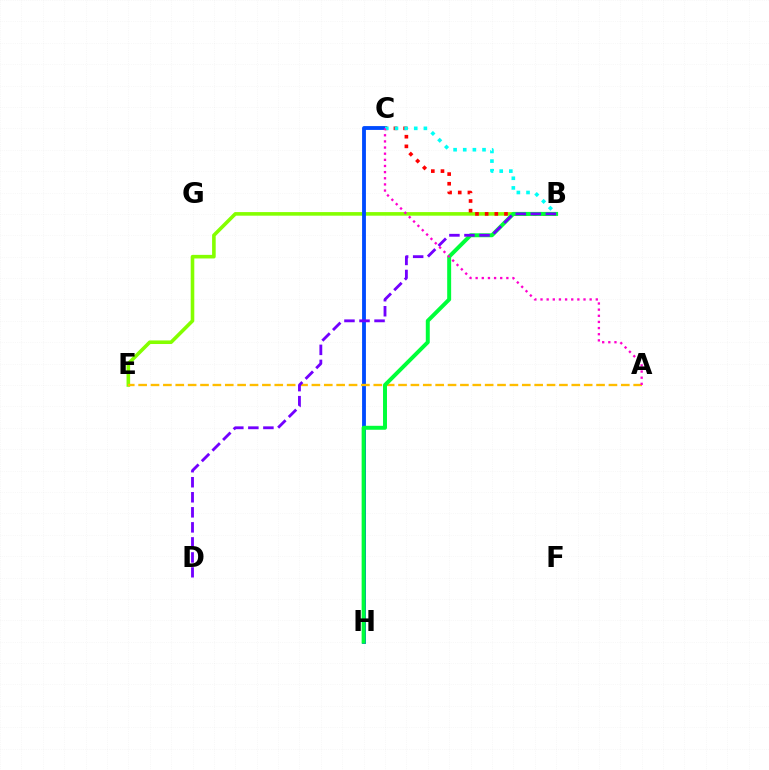{('B', 'E'): [{'color': '#84ff00', 'line_style': 'solid', 'thickness': 2.59}], ('C', 'H'): [{'color': '#004bff', 'line_style': 'solid', 'thickness': 2.76}], ('B', 'C'): [{'color': '#ff0000', 'line_style': 'dotted', 'thickness': 2.63}, {'color': '#00fff6', 'line_style': 'dotted', 'thickness': 2.62}], ('A', 'E'): [{'color': '#ffbd00', 'line_style': 'dashed', 'thickness': 1.68}], ('B', 'H'): [{'color': '#00ff39', 'line_style': 'solid', 'thickness': 2.85}], ('B', 'D'): [{'color': '#7200ff', 'line_style': 'dashed', 'thickness': 2.04}], ('A', 'C'): [{'color': '#ff00cf', 'line_style': 'dotted', 'thickness': 1.67}]}